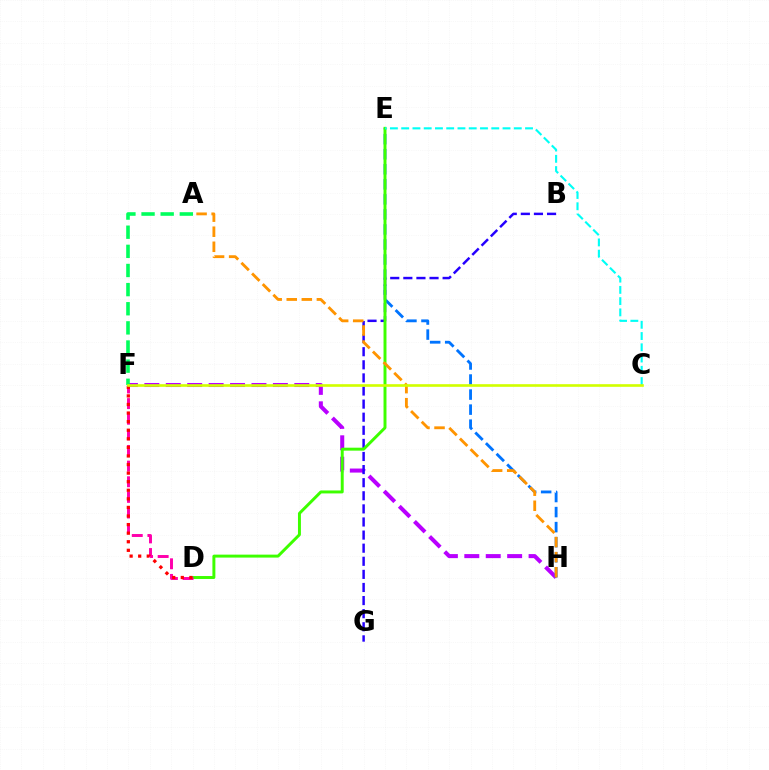{('F', 'H'): [{'color': '#b900ff', 'line_style': 'dashed', 'thickness': 2.91}], ('E', 'H'): [{'color': '#0074ff', 'line_style': 'dashed', 'thickness': 2.04}], ('B', 'G'): [{'color': '#2500ff', 'line_style': 'dashed', 'thickness': 1.78}], ('D', 'E'): [{'color': '#3dff00', 'line_style': 'solid', 'thickness': 2.13}], ('D', 'F'): [{'color': '#ff00ac', 'line_style': 'dashed', 'thickness': 2.12}, {'color': '#ff0000', 'line_style': 'dotted', 'thickness': 2.33}], ('A', 'H'): [{'color': '#ff9400', 'line_style': 'dashed', 'thickness': 2.05}], ('C', 'E'): [{'color': '#00fff6', 'line_style': 'dashed', 'thickness': 1.53}], ('A', 'F'): [{'color': '#00ff5c', 'line_style': 'dashed', 'thickness': 2.6}], ('C', 'F'): [{'color': '#d1ff00', 'line_style': 'solid', 'thickness': 1.9}]}